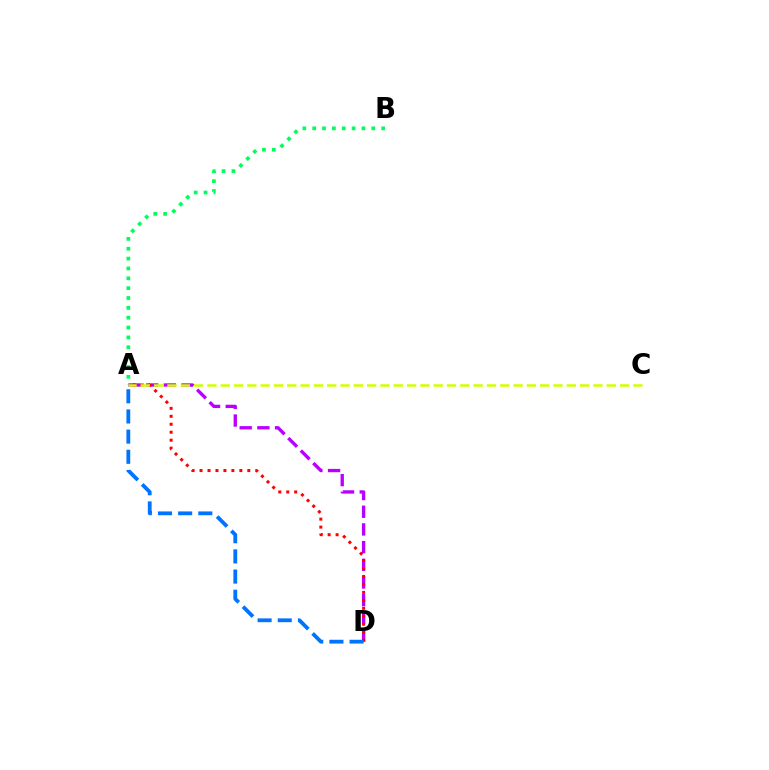{('A', 'D'): [{'color': '#b900ff', 'line_style': 'dashed', 'thickness': 2.4}, {'color': '#ff0000', 'line_style': 'dotted', 'thickness': 2.16}, {'color': '#0074ff', 'line_style': 'dashed', 'thickness': 2.74}], ('A', 'B'): [{'color': '#00ff5c', 'line_style': 'dotted', 'thickness': 2.68}], ('A', 'C'): [{'color': '#d1ff00', 'line_style': 'dashed', 'thickness': 1.81}]}